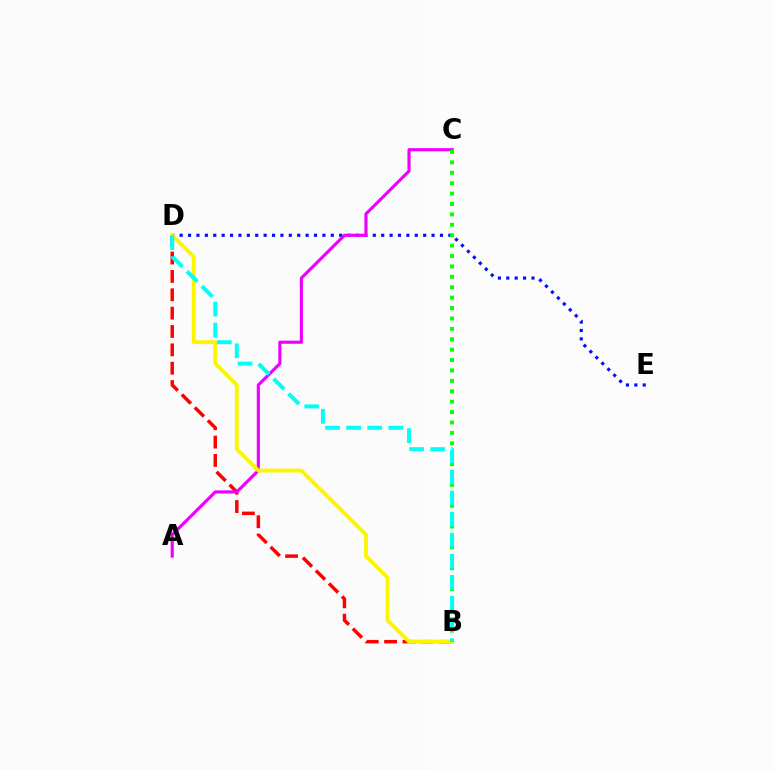{('D', 'E'): [{'color': '#0010ff', 'line_style': 'dotted', 'thickness': 2.28}], ('B', 'D'): [{'color': '#ff0000', 'line_style': 'dashed', 'thickness': 2.49}, {'color': '#fcf500', 'line_style': 'solid', 'thickness': 2.77}, {'color': '#00fff6', 'line_style': 'dashed', 'thickness': 2.86}], ('A', 'C'): [{'color': '#ee00ff', 'line_style': 'solid', 'thickness': 2.26}], ('B', 'C'): [{'color': '#08ff00', 'line_style': 'dotted', 'thickness': 2.83}]}